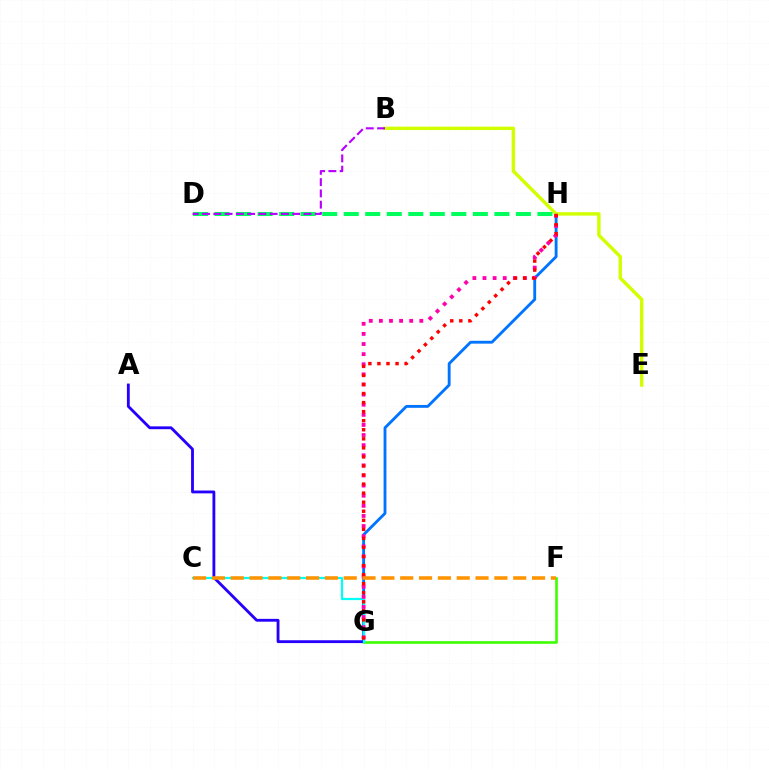{('G', 'H'): [{'color': '#0074ff', 'line_style': 'solid', 'thickness': 2.06}, {'color': '#ff00ac', 'line_style': 'dotted', 'thickness': 2.75}, {'color': '#ff0000', 'line_style': 'dotted', 'thickness': 2.46}], ('B', 'E'): [{'color': '#d1ff00', 'line_style': 'solid', 'thickness': 2.46}], ('A', 'G'): [{'color': '#2500ff', 'line_style': 'solid', 'thickness': 2.04}], ('F', 'G'): [{'color': '#3dff00', 'line_style': 'solid', 'thickness': 1.89}], ('D', 'H'): [{'color': '#00ff5c', 'line_style': 'dashed', 'thickness': 2.92}], ('C', 'G'): [{'color': '#00fff6', 'line_style': 'solid', 'thickness': 1.61}], ('B', 'D'): [{'color': '#b900ff', 'line_style': 'dashed', 'thickness': 1.53}], ('C', 'F'): [{'color': '#ff9400', 'line_style': 'dashed', 'thickness': 2.56}]}